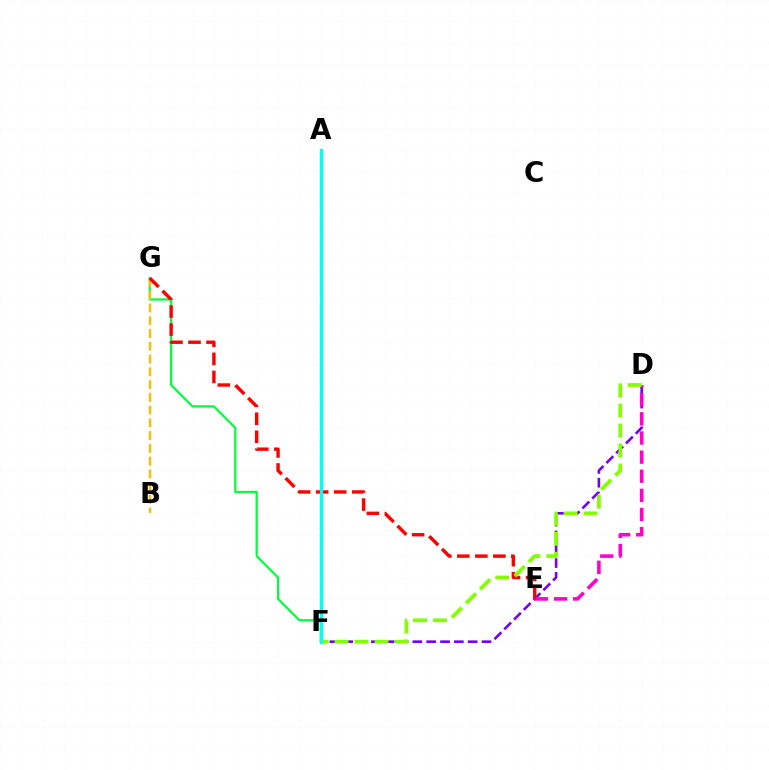{('F', 'G'): [{'color': '#00ff39', 'line_style': 'solid', 'thickness': 1.58}], ('D', 'F'): [{'color': '#7200ff', 'line_style': 'dashed', 'thickness': 1.88}, {'color': '#84ff00', 'line_style': 'dashed', 'thickness': 2.72}], ('B', 'G'): [{'color': '#ffbd00', 'line_style': 'dashed', 'thickness': 1.73}], ('D', 'E'): [{'color': '#ff00cf', 'line_style': 'dashed', 'thickness': 2.6}], ('E', 'G'): [{'color': '#ff0000', 'line_style': 'dashed', 'thickness': 2.45}], ('A', 'F'): [{'color': '#004bff', 'line_style': 'dotted', 'thickness': 1.6}, {'color': '#00fff6', 'line_style': 'solid', 'thickness': 2.26}]}